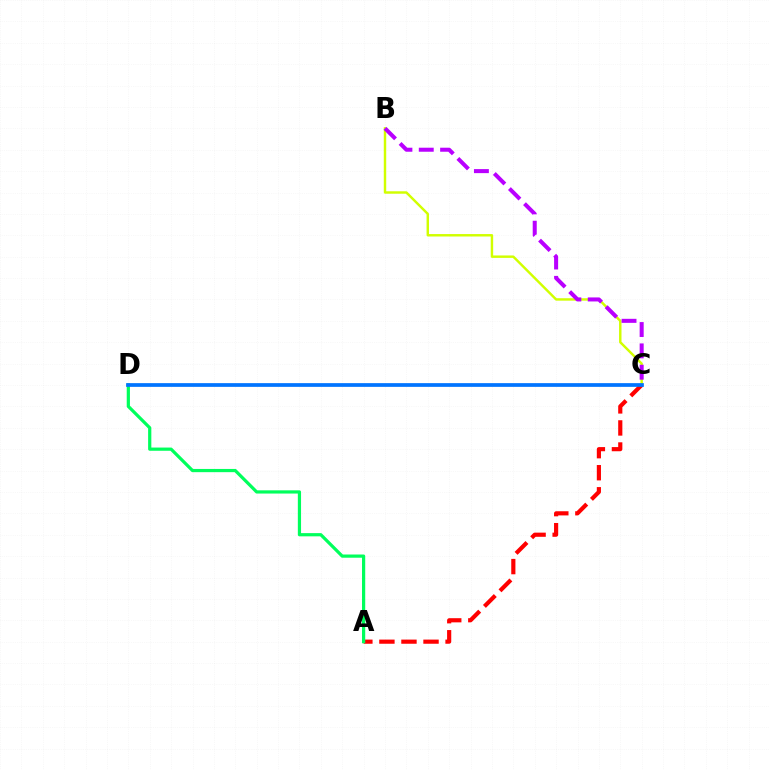{('B', 'C'): [{'color': '#d1ff00', 'line_style': 'solid', 'thickness': 1.76}, {'color': '#b900ff', 'line_style': 'dashed', 'thickness': 2.9}], ('A', 'C'): [{'color': '#ff0000', 'line_style': 'dashed', 'thickness': 3.0}], ('A', 'D'): [{'color': '#00ff5c', 'line_style': 'solid', 'thickness': 2.32}], ('C', 'D'): [{'color': '#0074ff', 'line_style': 'solid', 'thickness': 2.68}]}